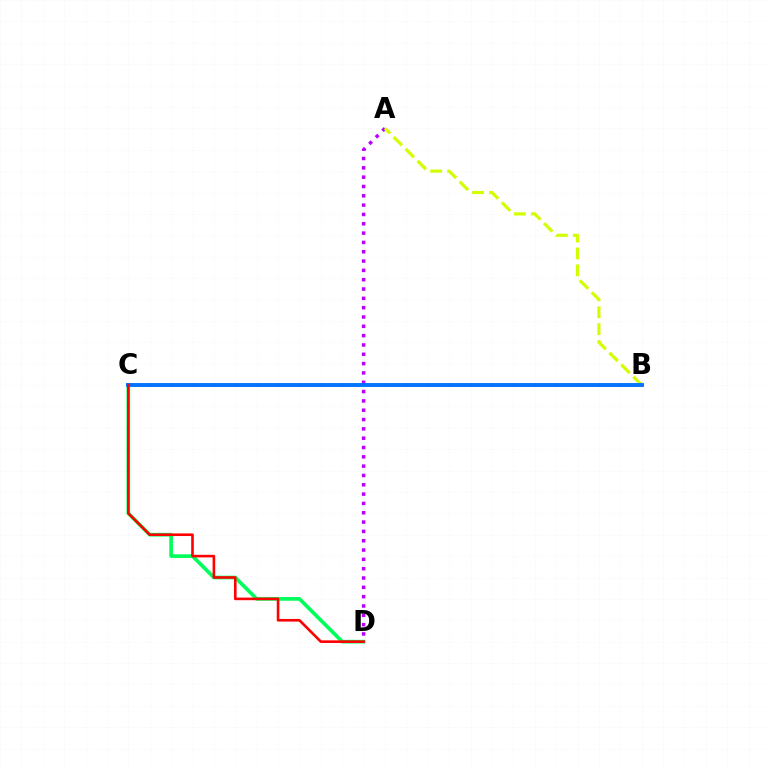{('A', 'D'): [{'color': '#b900ff', 'line_style': 'dotted', 'thickness': 2.53}], ('C', 'D'): [{'color': '#00ff5c', 'line_style': 'solid', 'thickness': 2.64}, {'color': '#ff0000', 'line_style': 'solid', 'thickness': 1.88}], ('A', 'B'): [{'color': '#d1ff00', 'line_style': 'dashed', 'thickness': 2.3}], ('B', 'C'): [{'color': '#0074ff', 'line_style': 'solid', 'thickness': 2.81}]}